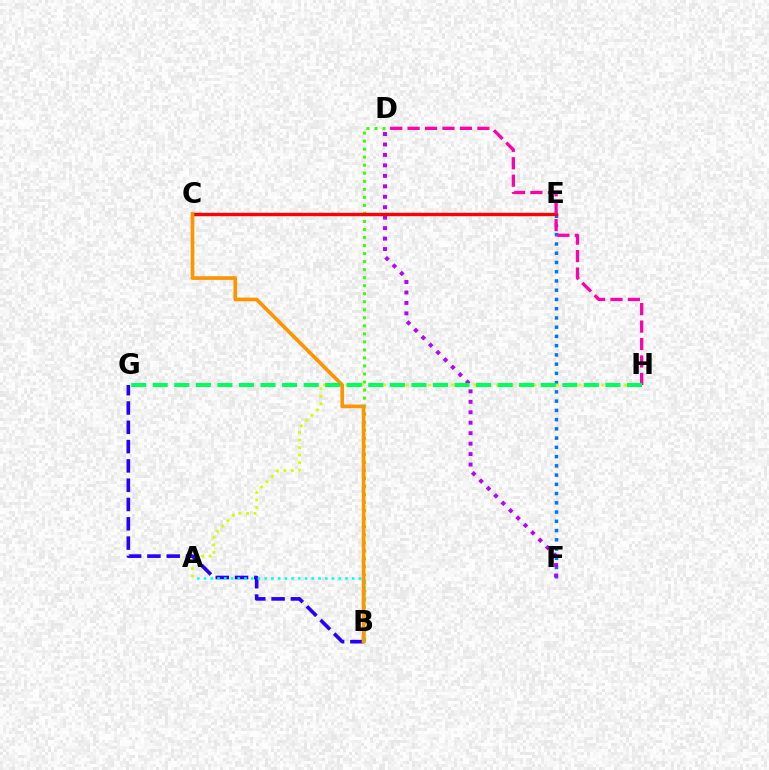{('E', 'F'): [{'color': '#0074ff', 'line_style': 'dotted', 'thickness': 2.51}], ('A', 'H'): [{'color': '#d1ff00', 'line_style': 'dotted', 'thickness': 2.04}], ('B', 'G'): [{'color': '#2500ff', 'line_style': 'dashed', 'thickness': 2.62}], ('D', 'F'): [{'color': '#b900ff', 'line_style': 'dotted', 'thickness': 2.84}], ('B', 'D'): [{'color': '#3dff00', 'line_style': 'dotted', 'thickness': 2.18}], ('C', 'E'): [{'color': '#ff0000', 'line_style': 'solid', 'thickness': 2.44}], ('A', 'B'): [{'color': '#00fff6', 'line_style': 'dotted', 'thickness': 1.83}], ('B', 'C'): [{'color': '#ff9400', 'line_style': 'solid', 'thickness': 2.66}], ('D', 'H'): [{'color': '#ff00ac', 'line_style': 'dashed', 'thickness': 2.37}], ('G', 'H'): [{'color': '#00ff5c', 'line_style': 'dashed', 'thickness': 2.93}]}